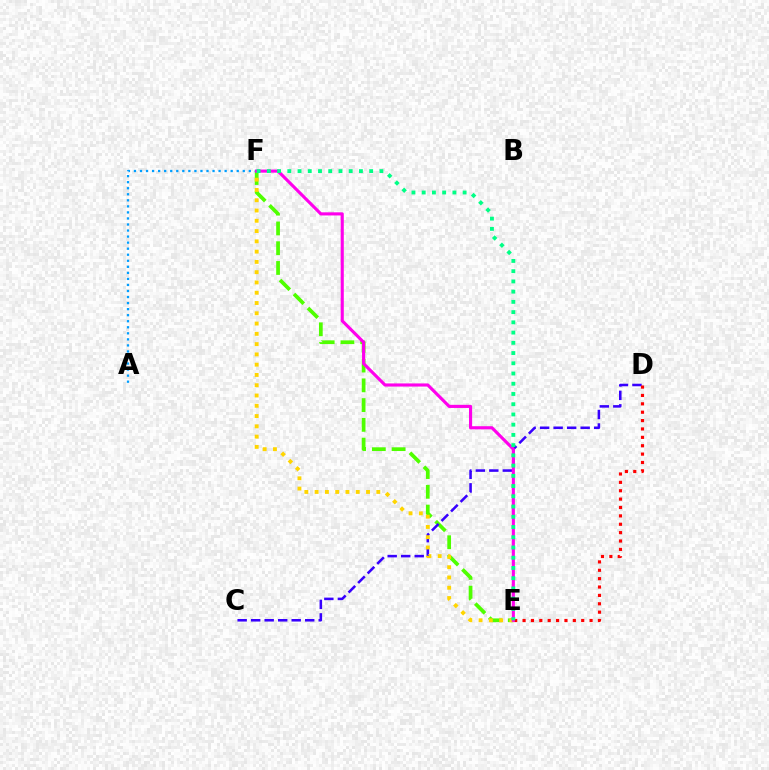{('E', 'F'): [{'color': '#4fff00', 'line_style': 'dashed', 'thickness': 2.68}, {'color': '#ffd500', 'line_style': 'dotted', 'thickness': 2.79}, {'color': '#ff00ed', 'line_style': 'solid', 'thickness': 2.25}, {'color': '#00ff86', 'line_style': 'dotted', 'thickness': 2.78}], ('C', 'D'): [{'color': '#3700ff', 'line_style': 'dashed', 'thickness': 1.84}], ('A', 'F'): [{'color': '#009eff', 'line_style': 'dotted', 'thickness': 1.64}], ('D', 'E'): [{'color': '#ff0000', 'line_style': 'dotted', 'thickness': 2.28}]}